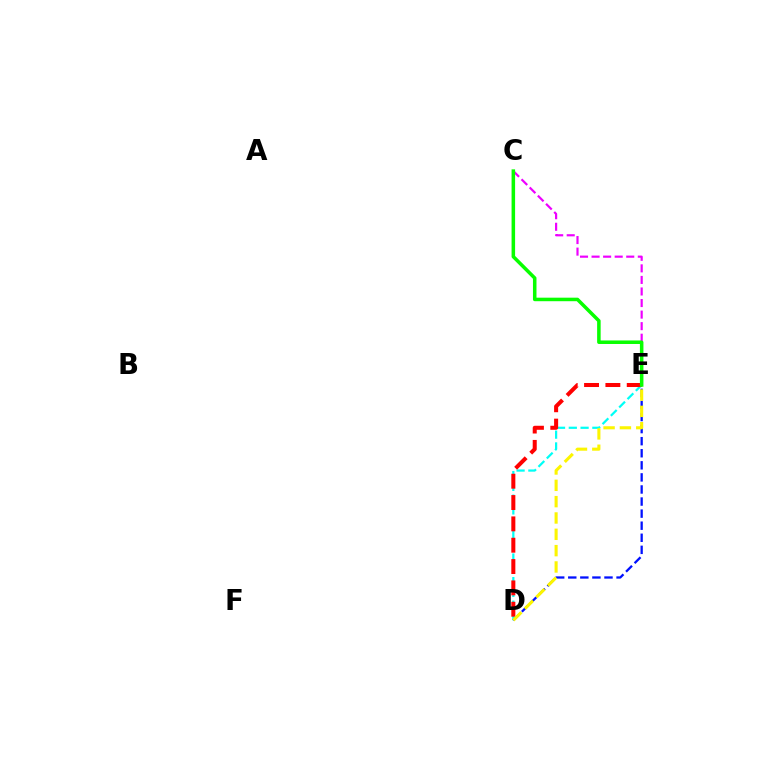{('D', 'E'): [{'color': '#00fff6', 'line_style': 'dashed', 'thickness': 1.6}, {'color': '#ff0000', 'line_style': 'dashed', 'thickness': 2.9}, {'color': '#0010ff', 'line_style': 'dashed', 'thickness': 1.64}, {'color': '#fcf500', 'line_style': 'dashed', 'thickness': 2.22}], ('C', 'E'): [{'color': '#ee00ff', 'line_style': 'dashed', 'thickness': 1.57}, {'color': '#08ff00', 'line_style': 'solid', 'thickness': 2.54}]}